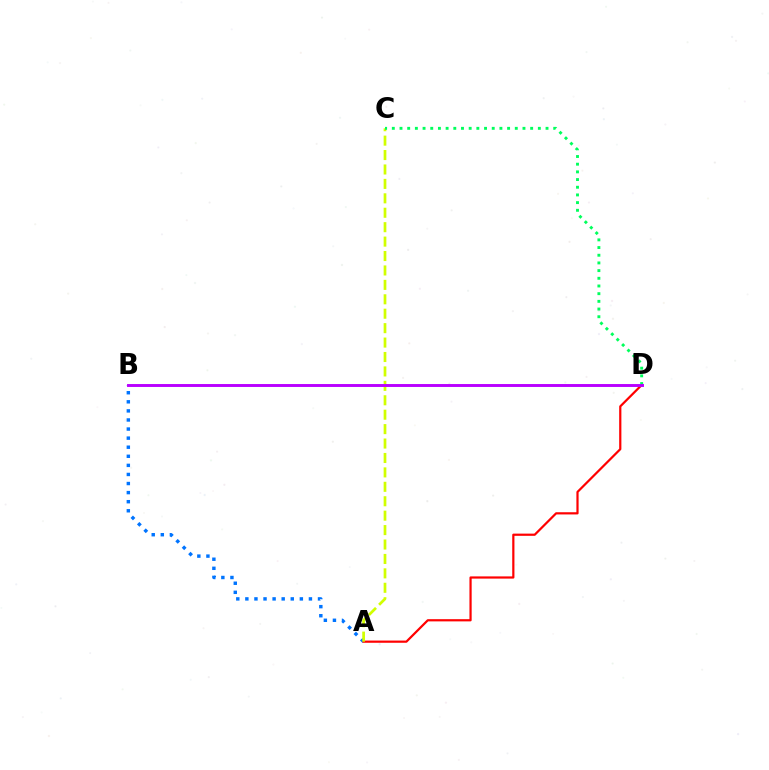{('A', 'B'): [{'color': '#0074ff', 'line_style': 'dotted', 'thickness': 2.47}], ('A', 'D'): [{'color': '#ff0000', 'line_style': 'solid', 'thickness': 1.59}], ('A', 'C'): [{'color': '#d1ff00', 'line_style': 'dashed', 'thickness': 1.96}], ('C', 'D'): [{'color': '#00ff5c', 'line_style': 'dotted', 'thickness': 2.09}], ('B', 'D'): [{'color': '#b900ff', 'line_style': 'solid', 'thickness': 2.1}]}